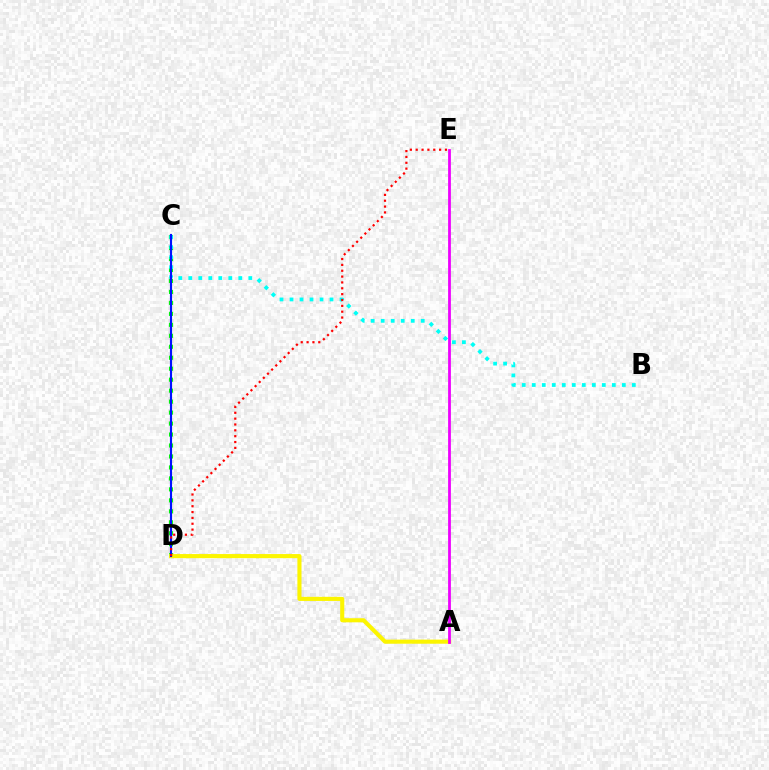{('C', 'D'): [{'color': '#08ff00', 'line_style': 'dotted', 'thickness': 2.98}, {'color': '#0010ff', 'line_style': 'solid', 'thickness': 1.54}], ('A', 'D'): [{'color': '#fcf500', 'line_style': 'solid', 'thickness': 2.96}], ('B', 'C'): [{'color': '#00fff6', 'line_style': 'dotted', 'thickness': 2.72}], ('A', 'E'): [{'color': '#ee00ff', 'line_style': 'solid', 'thickness': 2.0}], ('D', 'E'): [{'color': '#ff0000', 'line_style': 'dotted', 'thickness': 1.59}]}